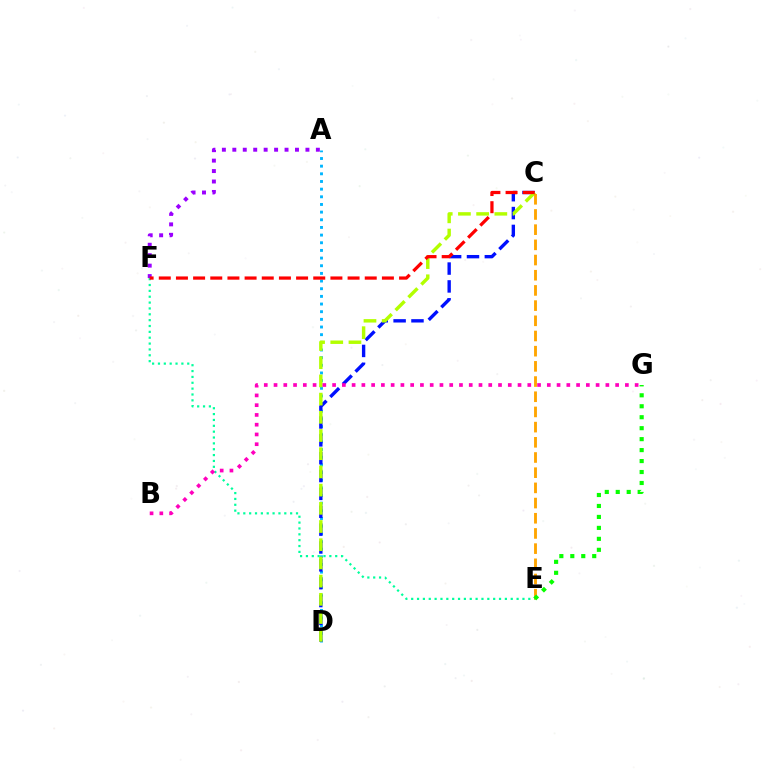{('A', 'D'): [{'color': '#00b5ff', 'line_style': 'dotted', 'thickness': 2.08}], ('C', 'D'): [{'color': '#0010ff', 'line_style': 'dashed', 'thickness': 2.43}, {'color': '#b3ff00', 'line_style': 'dashed', 'thickness': 2.47}], ('E', 'F'): [{'color': '#00ff9d', 'line_style': 'dotted', 'thickness': 1.59}], ('C', 'E'): [{'color': '#ffa500', 'line_style': 'dashed', 'thickness': 2.06}], ('E', 'G'): [{'color': '#08ff00', 'line_style': 'dotted', 'thickness': 2.98}], ('A', 'F'): [{'color': '#9b00ff', 'line_style': 'dotted', 'thickness': 2.84}], ('C', 'F'): [{'color': '#ff0000', 'line_style': 'dashed', 'thickness': 2.33}], ('B', 'G'): [{'color': '#ff00bd', 'line_style': 'dotted', 'thickness': 2.65}]}